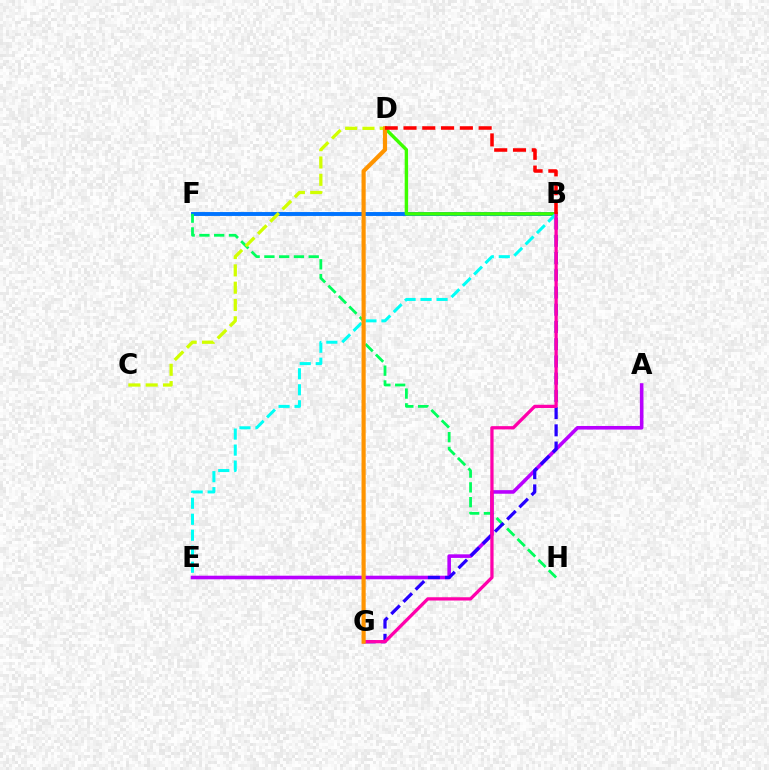{('B', 'F'): [{'color': '#0074ff', 'line_style': 'solid', 'thickness': 2.81}], ('B', 'D'): [{'color': '#3dff00', 'line_style': 'solid', 'thickness': 2.46}, {'color': '#ff0000', 'line_style': 'dashed', 'thickness': 2.55}], ('B', 'E'): [{'color': '#00fff6', 'line_style': 'dashed', 'thickness': 2.17}], ('F', 'H'): [{'color': '#00ff5c', 'line_style': 'dashed', 'thickness': 2.01}], ('A', 'E'): [{'color': '#b900ff', 'line_style': 'solid', 'thickness': 2.58}], ('B', 'G'): [{'color': '#2500ff', 'line_style': 'dashed', 'thickness': 2.34}, {'color': '#ff00ac', 'line_style': 'solid', 'thickness': 2.35}], ('C', 'D'): [{'color': '#d1ff00', 'line_style': 'dashed', 'thickness': 2.35}], ('D', 'G'): [{'color': '#ff9400', 'line_style': 'solid', 'thickness': 2.99}]}